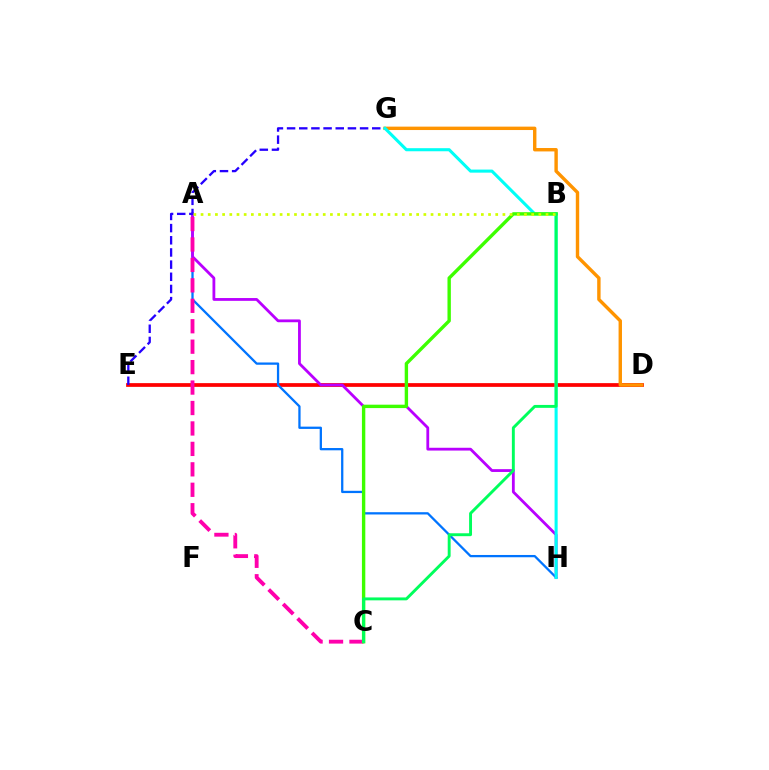{('D', 'E'): [{'color': '#ff0000', 'line_style': 'solid', 'thickness': 2.69}], ('A', 'H'): [{'color': '#0074ff', 'line_style': 'solid', 'thickness': 1.64}, {'color': '#b900ff', 'line_style': 'solid', 'thickness': 2.02}], ('E', 'G'): [{'color': '#2500ff', 'line_style': 'dashed', 'thickness': 1.65}], ('D', 'G'): [{'color': '#ff9400', 'line_style': 'solid', 'thickness': 2.45}], ('A', 'C'): [{'color': '#ff00ac', 'line_style': 'dashed', 'thickness': 2.78}], ('G', 'H'): [{'color': '#00fff6', 'line_style': 'solid', 'thickness': 2.21}], ('B', 'C'): [{'color': '#3dff00', 'line_style': 'solid', 'thickness': 2.44}, {'color': '#00ff5c', 'line_style': 'solid', 'thickness': 2.1}], ('A', 'B'): [{'color': '#d1ff00', 'line_style': 'dotted', 'thickness': 1.95}]}